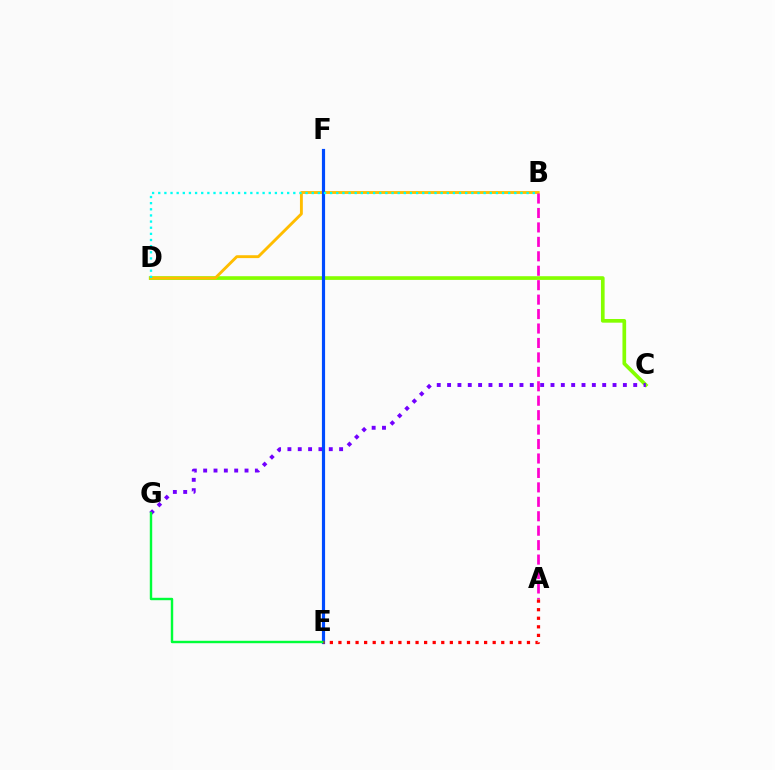{('C', 'D'): [{'color': '#84ff00', 'line_style': 'solid', 'thickness': 2.65}], ('B', 'D'): [{'color': '#ffbd00', 'line_style': 'solid', 'thickness': 2.07}, {'color': '#00fff6', 'line_style': 'dotted', 'thickness': 1.67}], ('C', 'G'): [{'color': '#7200ff', 'line_style': 'dotted', 'thickness': 2.81}], ('E', 'F'): [{'color': '#004bff', 'line_style': 'solid', 'thickness': 2.28}], ('E', 'G'): [{'color': '#00ff39', 'line_style': 'solid', 'thickness': 1.74}], ('A', 'B'): [{'color': '#ff00cf', 'line_style': 'dashed', 'thickness': 1.96}], ('A', 'E'): [{'color': '#ff0000', 'line_style': 'dotted', 'thickness': 2.33}]}